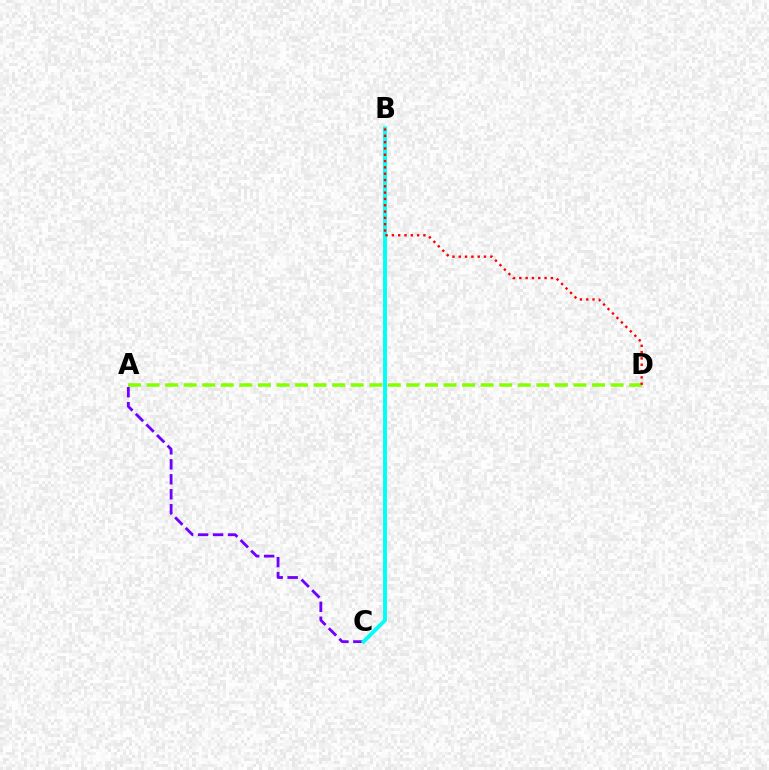{('A', 'D'): [{'color': '#84ff00', 'line_style': 'dashed', 'thickness': 2.52}], ('A', 'C'): [{'color': '#7200ff', 'line_style': 'dashed', 'thickness': 2.03}], ('B', 'C'): [{'color': '#00fff6', 'line_style': 'solid', 'thickness': 2.8}], ('B', 'D'): [{'color': '#ff0000', 'line_style': 'dotted', 'thickness': 1.72}]}